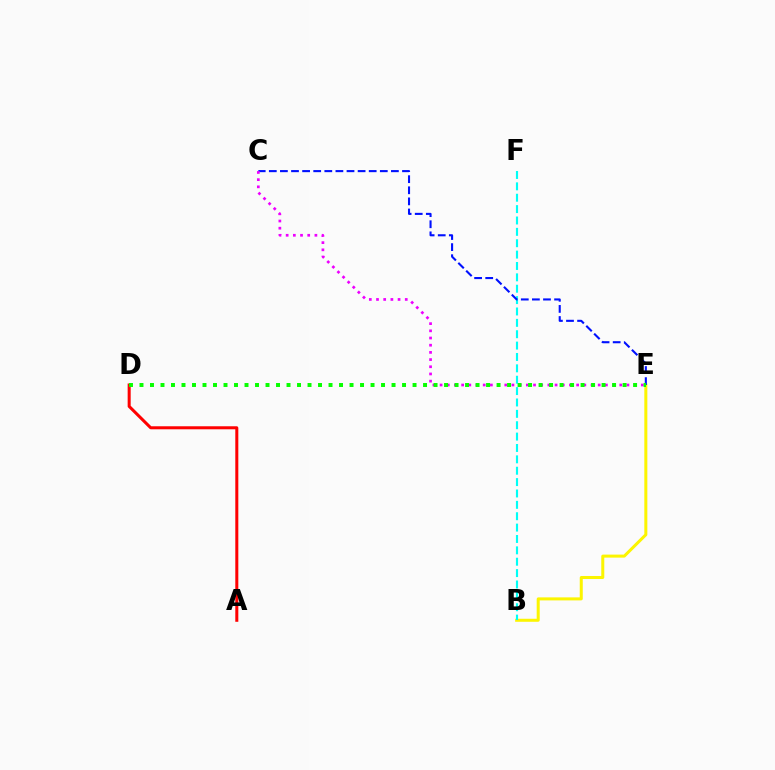{('B', 'E'): [{'color': '#fcf500', 'line_style': 'solid', 'thickness': 2.17}], ('A', 'D'): [{'color': '#ff0000', 'line_style': 'solid', 'thickness': 2.18}], ('B', 'F'): [{'color': '#00fff6', 'line_style': 'dashed', 'thickness': 1.55}], ('C', 'E'): [{'color': '#0010ff', 'line_style': 'dashed', 'thickness': 1.51}, {'color': '#ee00ff', 'line_style': 'dotted', 'thickness': 1.95}], ('D', 'E'): [{'color': '#08ff00', 'line_style': 'dotted', 'thickness': 2.85}]}